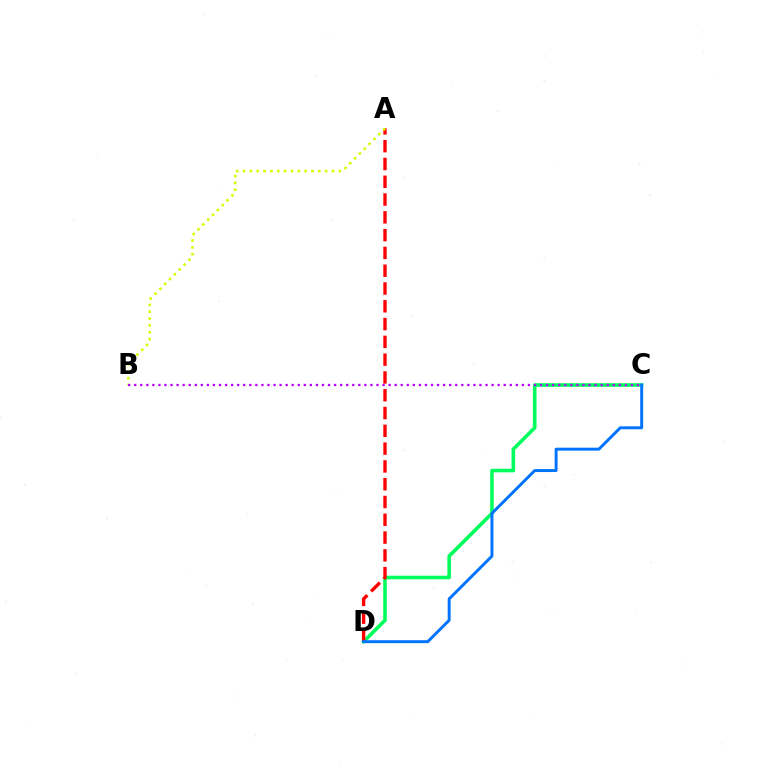{('C', 'D'): [{'color': '#00ff5c', 'line_style': 'solid', 'thickness': 2.59}, {'color': '#0074ff', 'line_style': 'solid', 'thickness': 2.12}], ('A', 'D'): [{'color': '#ff0000', 'line_style': 'dashed', 'thickness': 2.42}], ('A', 'B'): [{'color': '#d1ff00', 'line_style': 'dotted', 'thickness': 1.86}], ('B', 'C'): [{'color': '#b900ff', 'line_style': 'dotted', 'thickness': 1.65}]}